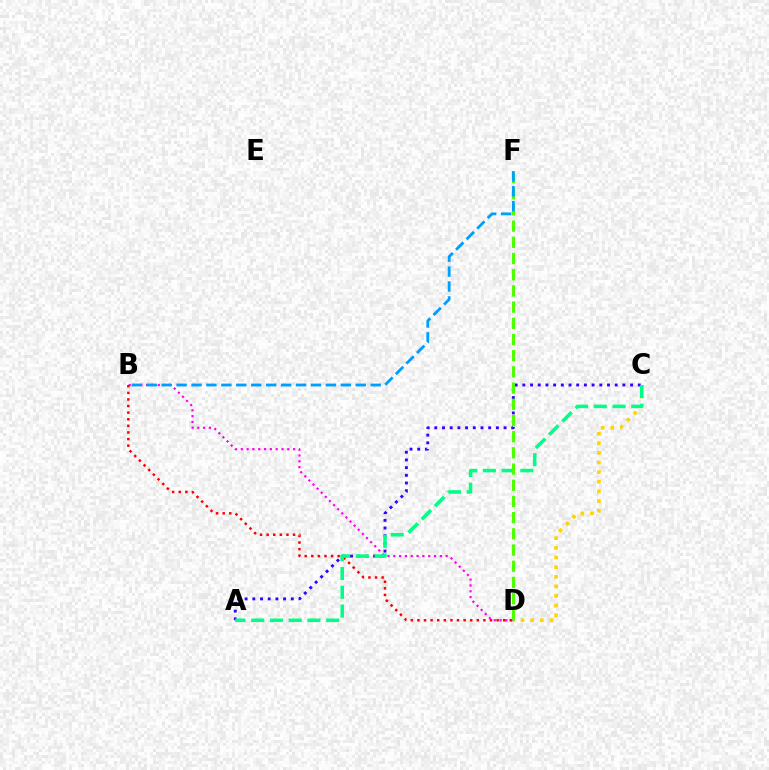{('B', 'D'): [{'color': '#ff00ed', 'line_style': 'dotted', 'thickness': 1.58}, {'color': '#ff0000', 'line_style': 'dotted', 'thickness': 1.79}], ('C', 'D'): [{'color': '#ffd500', 'line_style': 'dotted', 'thickness': 2.62}], ('A', 'C'): [{'color': '#3700ff', 'line_style': 'dotted', 'thickness': 2.09}, {'color': '#00ff86', 'line_style': 'dashed', 'thickness': 2.55}], ('D', 'F'): [{'color': '#4fff00', 'line_style': 'dashed', 'thickness': 2.2}], ('B', 'F'): [{'color': '#009eff', 'line_style': 'dashed', 'thickness': 2.03}]}